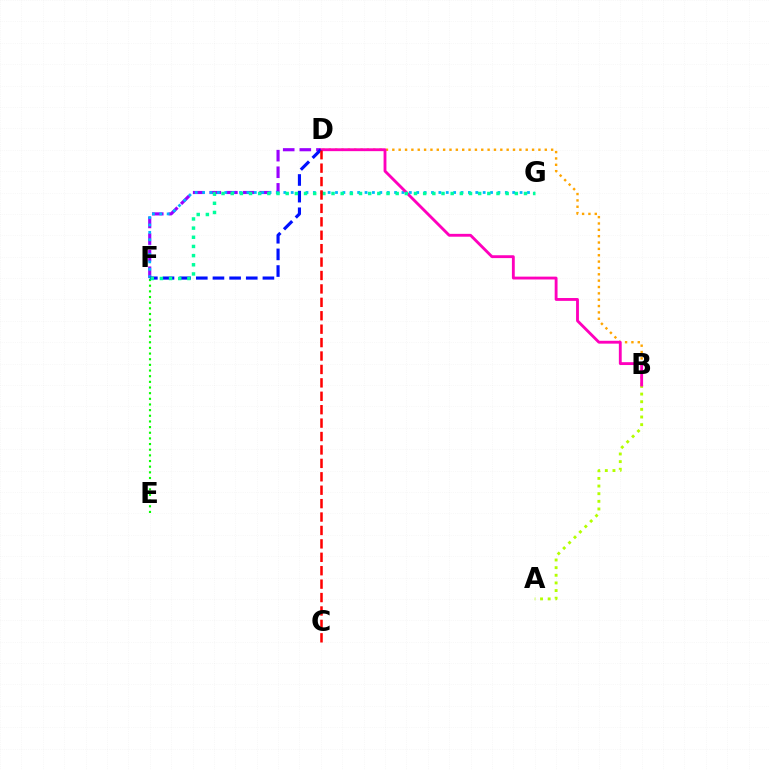{('B', 'D'): [{'color': '#ffa500', 'line_style': 'dotted', 'thickness': 1.73}, {'color': '#ff00bd', 'line_style': 'solid', 'thickness': 2.05}], ('D', 'F'): [{'color': '#9b00ff', 'line_style': 'dashed', 'thickness': 2.26}, {'color': '#0010ff', 'line_style': 'dashed', 'thickness': 2.26}], ('A', 'B'): [{'color': '#b3ff00', 'line_style': 'dotted', 'thickness': 2.08}], ('F', 'G'): [{'color': '#00b5ff', 'line_style': 'dotted', 'thickness': 2.01}, {'color': '#00ff9d', 'line_style': 'dotted', 'thickness': 2.49}], ('E', 'F'): [{'color': '#08ff00', 'line_style': 'dotted', 'thickness': 1.54}], ('C', 'D'): [{'color': '#ff0000', 'line_style': 'dashed', 'thickness': 1.82}]}